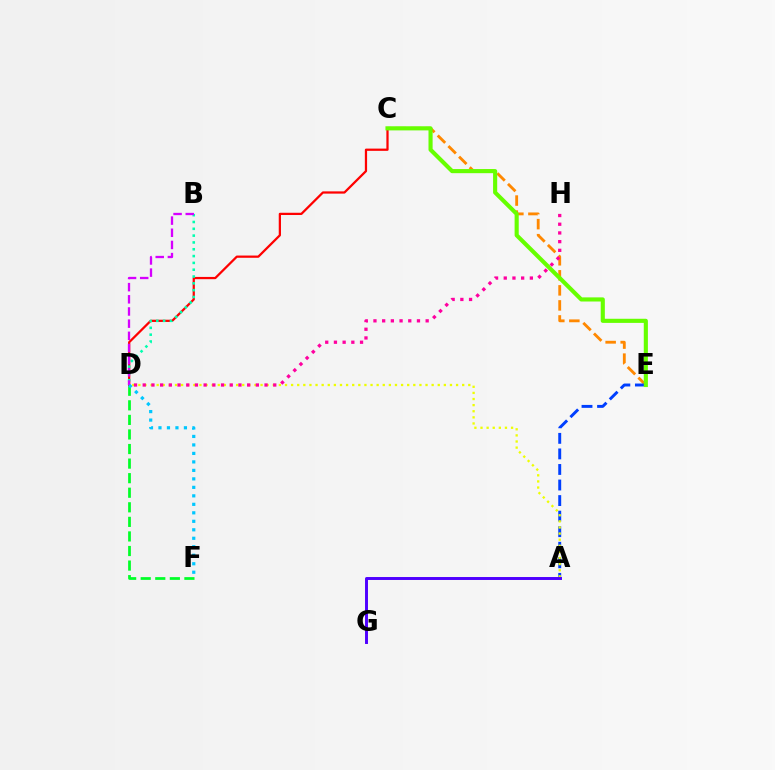{('C', 'D'): [{'color': '#ff0000', 'line_style': 'solid', 'thickness': 1.62}], ('B', 'D'): [{'color': '#00ffaf', 'line_style': 'dotted', 'thickness': 1.85}, {'color': '#d600ff', 'line_style': 'dashed', 'thickness': 1.65}], ('C', 'E'): [{'color': '#ff8800', 'line_style': 'dashed', 'thickness': 2.04}, {'color': '#66ff00', 'line_style': 'solid', 'thickness': 2.97}], ('A', 'E'): [{'color': '#003fff', 'line_style': 'dashed', 'thickness': 2.11}], ('D', 'F'): [{'color': '#00ff27', 'line_style': 'dashed', 'thickness': 1.98}, {'color': '#00c7ff', 'line_style': 'dotted', 'thickness': 2.31}], ('A', 'D'): [{'color': '#eeff00', 'line_style': 'dotted', 'thickness': 1.66}], ('D', 'H'): [{'color': '#ff00a0', 'line_style': 'dotted', 'thickness': 2.36}], ('A', 'G'): [{'color': '#4f00ff', 'line_style': 'solid', 'thickness': 2.12}]}